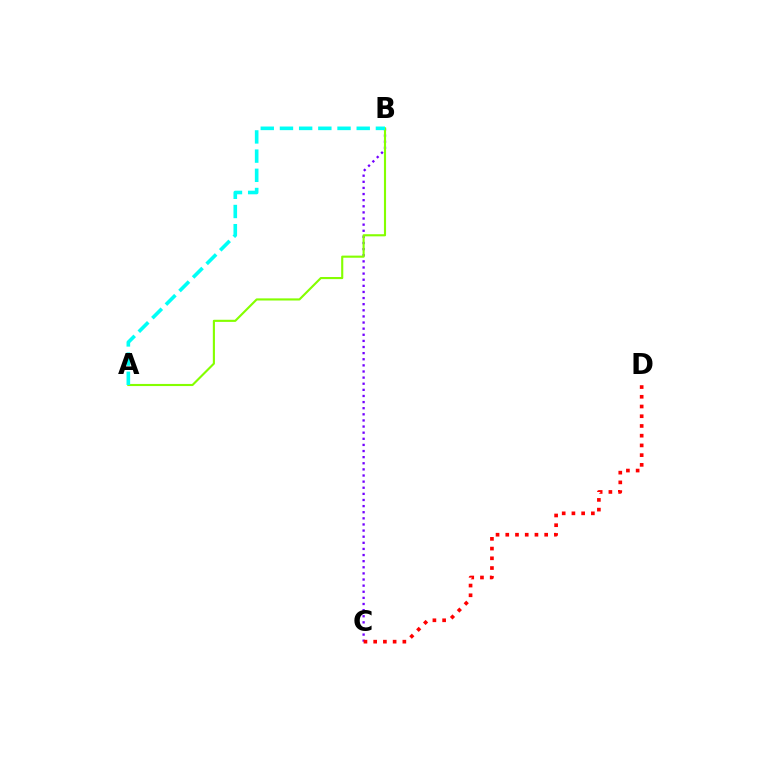{('B', 'C'): [{'color': '#7200ff', 'line_style': 'dotted', 'thickness': 1.66}], ('A', 'B'): [{'color': '#84ff00', 'line_style': 'solid', 'thickness': 1.53}, {'color': '#00fff6', 'line_style': 'dashed', 'thickness': 2.61}], ('C', 'D'): [{'color': '#ff0000', 'line_style': 'dotted', 'thickness': 2.64}]}